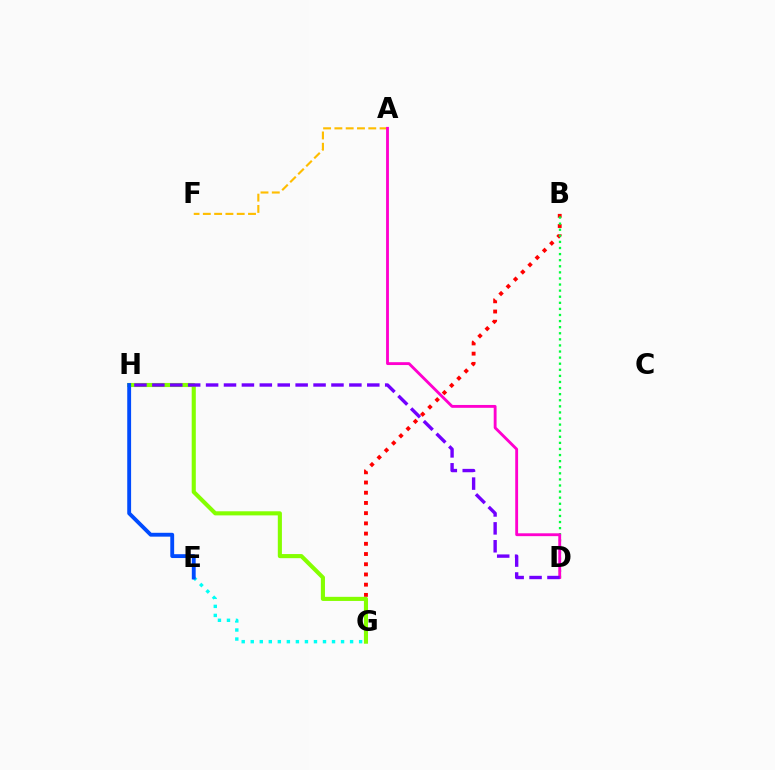{('B', 'G'): [{'color': '#ff0000', 'line_style': 'dotted', 'thickness': 2.78}], ('G', 'H'): [{'color': '#84ff00', 'line_style': 'solid', 'thickness': 2.96}], ('E', 'G'): [{'color': '#00fff6', 'line_style': 'dotted', 'thickness': 2.45}], ('A', 'F'): [{'color': '#ffbd00', 'line_style': 'dashed', 'thickness': 1.53}], ('B', 'D'): [{'color': '#00ff39', 'line_style': 'dotted', 'thickness': 1.65}], ('A', 'D'): [{'color': '#ff00cf', 'line_style': 'solid', 'thickness': 2.05}], ('D', 'H'): [{'color': '#7200ff', 'line_style': 'dashed', 'thickness': 2.43}], ('E', 'H'): [{'color': '#004bff', 'line_style': 'solid', 'thickness': 2.78}]}